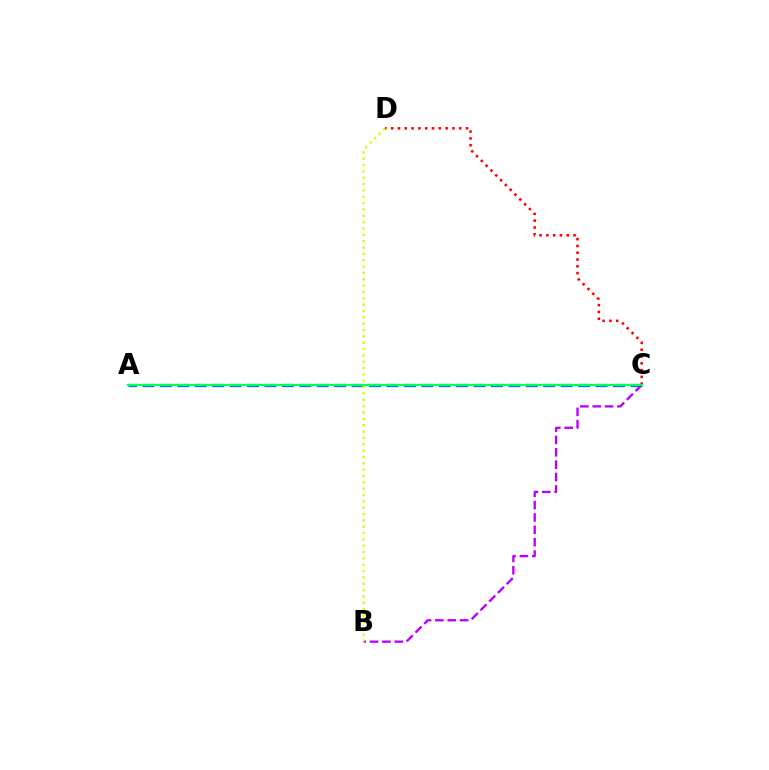{('C', 'D'): [{'color': '#ff0000', 'line_style': 'dotted', 'thickness': 1.85}], ('A', 'C'): [{'color': '#0074ff', 'line_style': 'dashed', 'thickness': 2.37}, {'color': '#00ff5c', 'line_style': 'solid', 'thickness': 1.52}], ('B', 'C'): [{'color': '#b900ff', 'line_style': 'dashed', 'thickness': 1.68}], ('B', 'D'): [{'color': '#d1ff00', 'line_style': 'dotted', 'thickness': 1.72}]}